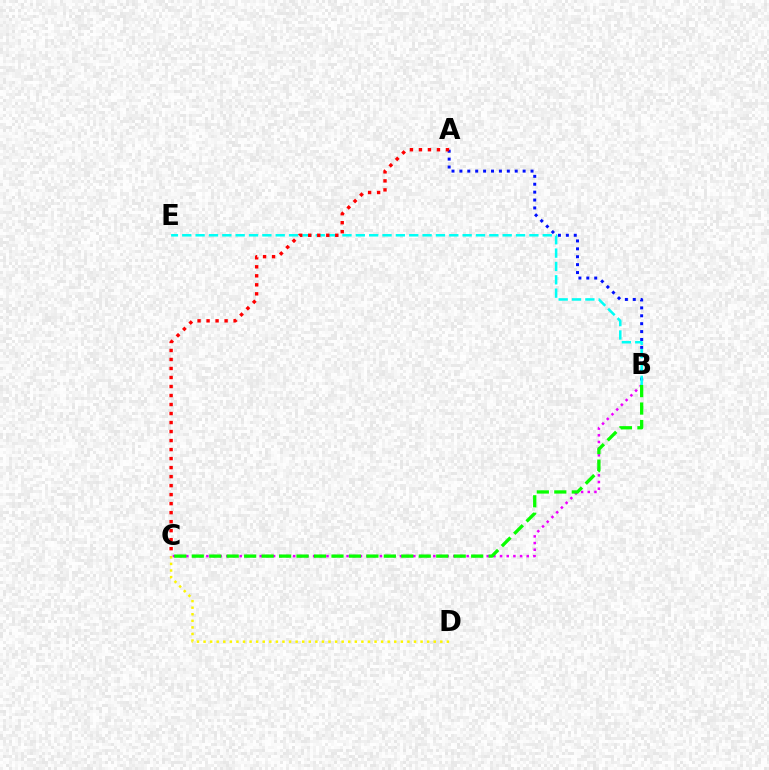{('B', 'C'): [{'color': '#ee00ff', 'line_style': 'dotted', 'thickness': 1.81}, {'color': '#08ff00', 'line_style': 'dashed', 'thickness': 2.37}], ('C', 'D'): [{'color': '#fcf500', 'line_style': 'dotted', 'thickness': 1.79}], ('A', 'B'): [{'color': '#0010ff', 'line_style': 'dotted', 'thickness': 2.15}], ('B', 'E'): [{'color': '#00fff6', 'line_style': 'dashed', 'thickness': 1.81}], ('A', 'C'): [{'color': '#ff0000', 'line_style': 'dotted', 'thickness': 2.45}]}